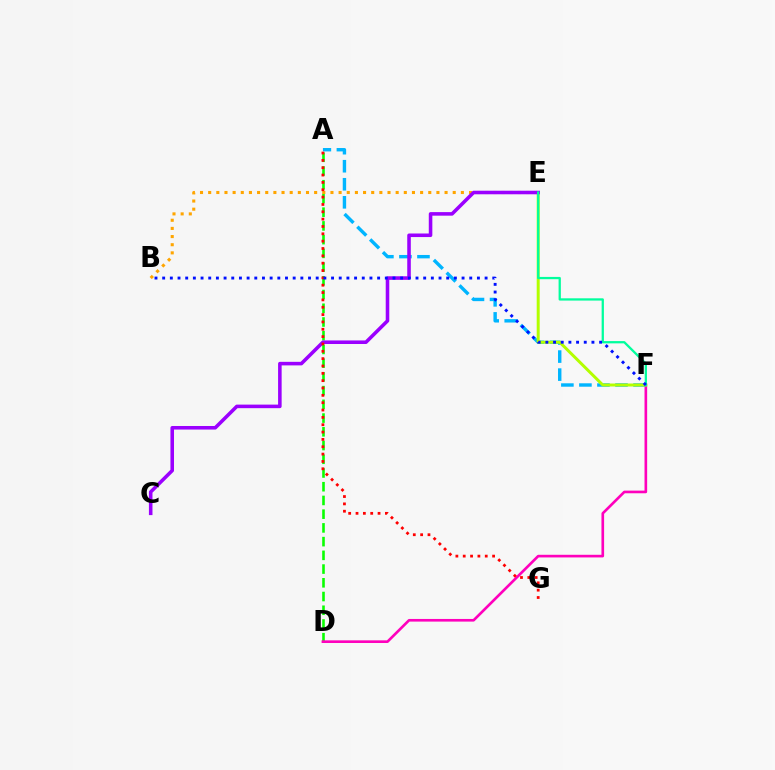{('A', 'D'): [{'color': '#08ff00', 'line_style': 'dashed', 'thickness': 1.86}], ('D', 'F'): [{'color': '#ff00bd', 'line_style': 'solid', 'thickness': 1.9}], ('A', 'F'): [{'color': '#00b5ff', 'line_style': 'dashed', 'thickness': 2.45}], ('E', 'F'): [{'color': '#b3ff00', 'line_style': 'solid', 'thickness': 2.14}, {'color': '#00ff9d', 'line_style': 'solid', 'thickness': 1.64}], ('B', 'E'): [{'color': '#ffa500', 'line_style': 'dotted', 'thickness': 2.21}], ('C', 'E'): [{'color': '#9b00ff', 'line_style': 'solid', 'thickness': 2.56}], ('A', 'G'): [{'color': '#ff0000', 'line_style': 'dotted', 'thickness': 2.0}], ('B', 'F'): [{'color': '#0010ff', 'line_style': 'dotted', 'thickness': 2.09}]}